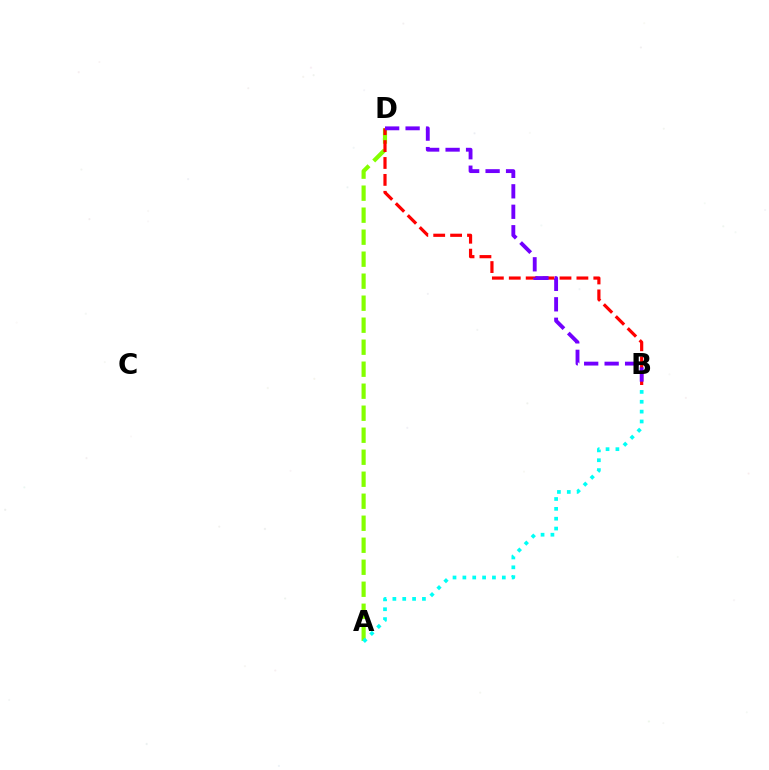{('A', 'D'): [{'color': '#84ff00', 'line_style': 'dashed', 'thickness': 2.99}], ('B', 'D'): [{'color': '#ff0000', 'line_style': 'dashed', 'thickness': 2.3}, {'color': '#7200ff', 'line_style': 'dashed', 'thickness': 2.78}], ('A', 'B'): [{'color': '#00fff6', 'line_style': 'dotted', 'thickness': 2.68}]}